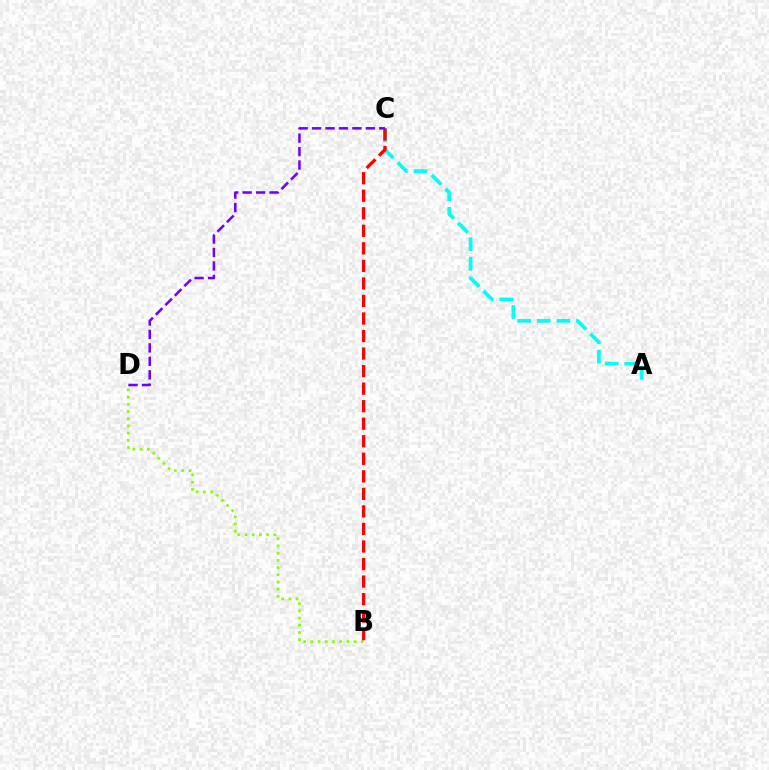{('B', 'D'): [{'color': '#84ff00', 'line_style': 'dotted', 'thickness': 1.96}], ('A', 'C'): [{'color': '#00fff6', 'line_style': 'dashed', 'thickness': 2.67}], ('B', 'C'): [{'color': '#ff0000', 'line_style': 'dashed', 'thickness': 2.38}], ('C', 'D'): [{'color': '#7200ff', 'line_style': 'dashed', 'thickness': 1.83}]}